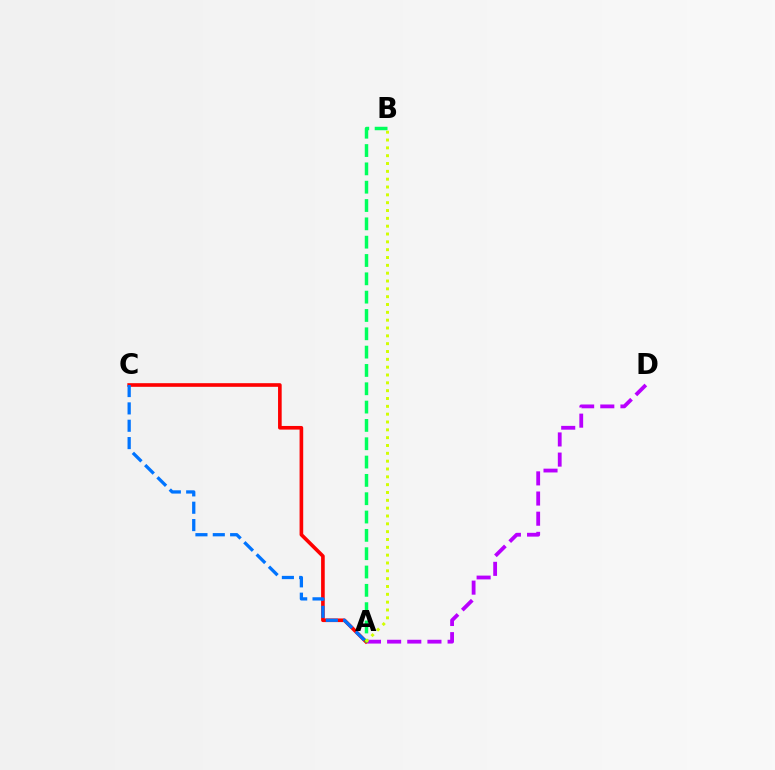{('A', 'D'): [{'color': '#b900ff', 'line_style': 'dashed', 'thickness': 2.74}], ('A', 'C'): [{'color': '#ff0000', 'line_style': 'solid', 'thickness': 2.62}, {'color': '#0074ff', 'line_style': 'dashed', 'thickness': 2.36}], ('A', 'B'): [{'color': '#00ff5c', 'line_style': 'dashed', 'thickness': 2.49}, {'color': '#d1ff00', 'line_style': 'dotted', 'thickness': 2.13}]}